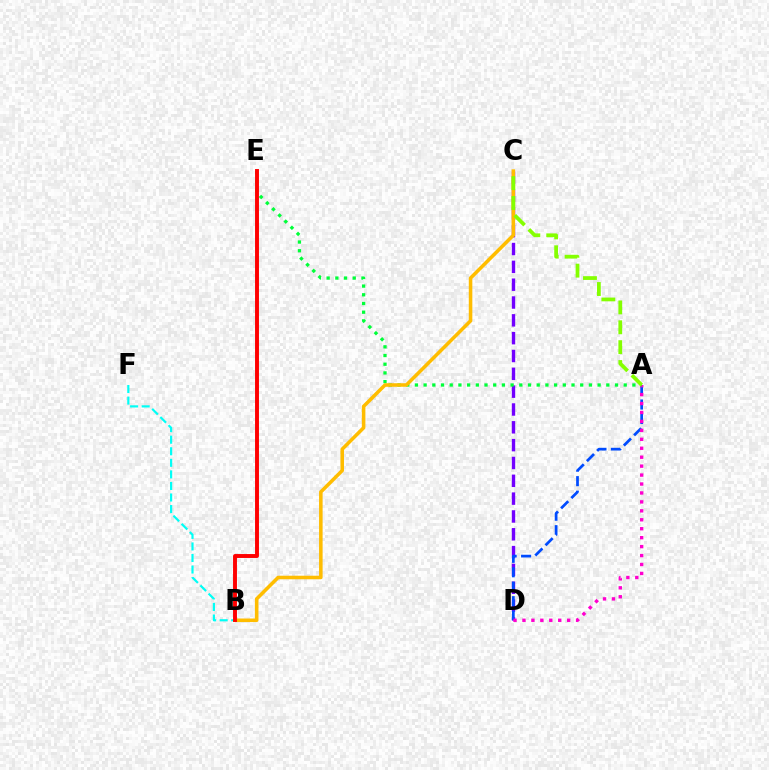{('C', 'D'): [{'color': '#7200ff', 'line_style': 'dashed', 'thickness': 2.42}], ('A', 'D'): [{'color': '#004bff', 'line_style': 'dashed', 'thickness': 1.97}, {'color': '#ff00cf', 'line_style': 'dotted', 'thickness': 2.43}], ('B', 'F'): [{'color': '#00fff6', 'line_style': 'dashed', 'thickness': 1.57}], ('A', 'E'): [{'color': '#00ff39', 'line_style': 'dotted', 'thickness': 2.36}], ('B', 'C'): [{'color': '#ffbd00', 'line_style': 'solid', 'thickness': 2.56}], ('A', 'C'): [{'color': '#84ff00', 'line_style': 'dashed', 'thickness': 2.7}], ('B', 'E'): [{'color': '#ff0000', 'line_style': 'solid', 'thickness': 2.82}]}